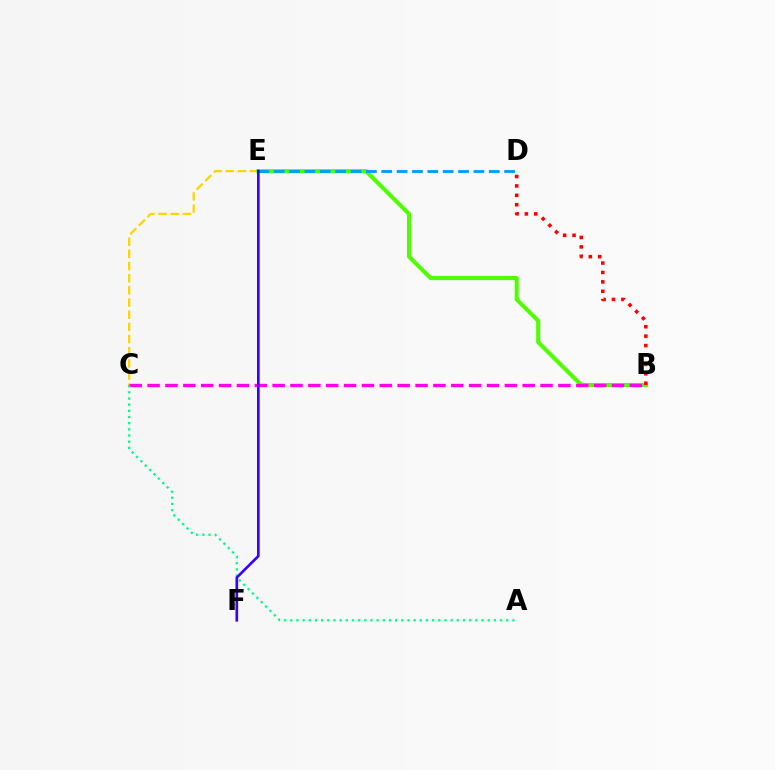{('C', 'E'): [{'color': '#ffd500', 'line_style': 'dashed', 'thickness': 1.65}], ('B', 'E'): [{'color': '#4fff00', 'line_style': 'solid', 'thickness': 2.93}], ('D', 'E'): [{'color': '#009eff', 'line_style': 'dashed', 'thickness': 2.09}], ('B', 'C'): [{'color': '#ff00ed', 'line_style': 'dashed', 'thickness': 2.43}], ('A', 'C'): [{'color': '#00ff86', 'line_style': 'dotted', 'thickness': 1.68}], ('B', 'D'): [{'color': '#ff0000', 'line_style': 'dotted', 'thickness': 2.56}], ('E', 'F'): [{'color': '#3700ff', 'line_style': 'solid', 'thickness': 1.92}]}